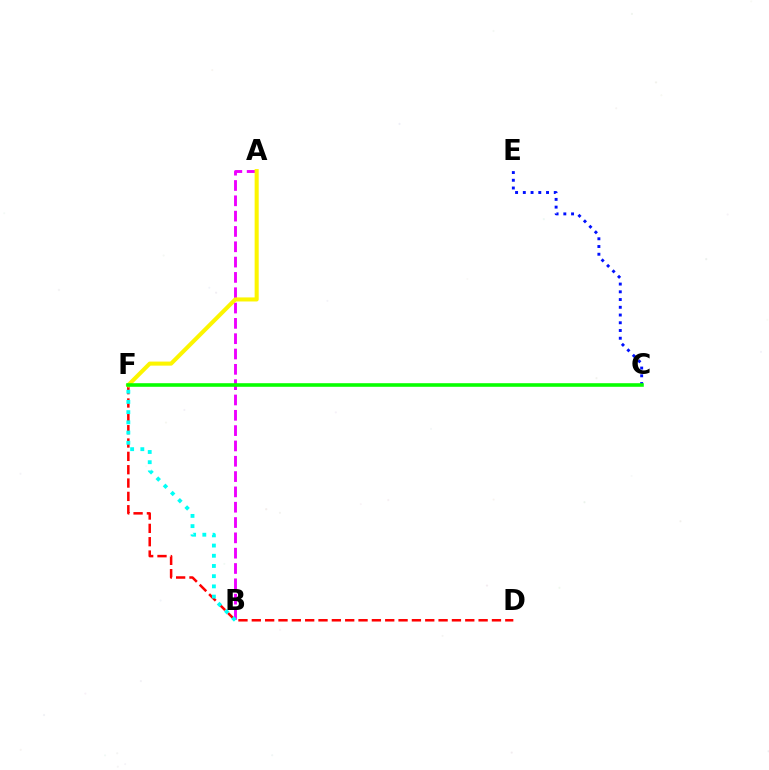{('A', 'B'): [{'color': '#ee00ff', 'line_style': 'dashed', 'thickness': 2.08}], ('D', 'F'): [{'color': '#ff0000', 'line_style': 'dashed', 'thickness': 1.81}], ('C', 'E'): [{'color': '#0010ff', 'line_style': 'dotted', 'thickness': 2.1}], ('A', 'F'): [{'color': '#fcf500', 'line_style': 'solid', 'thickness': 2.92}], ('B', 'F'): [{'color': '#00fff6', 'line_style': 'dotted', 'thickness': 2.77}], ('C', 'F'): [{'color': '#08ff00', 'line_style': 'solid', 'thickness': 2.58}]}